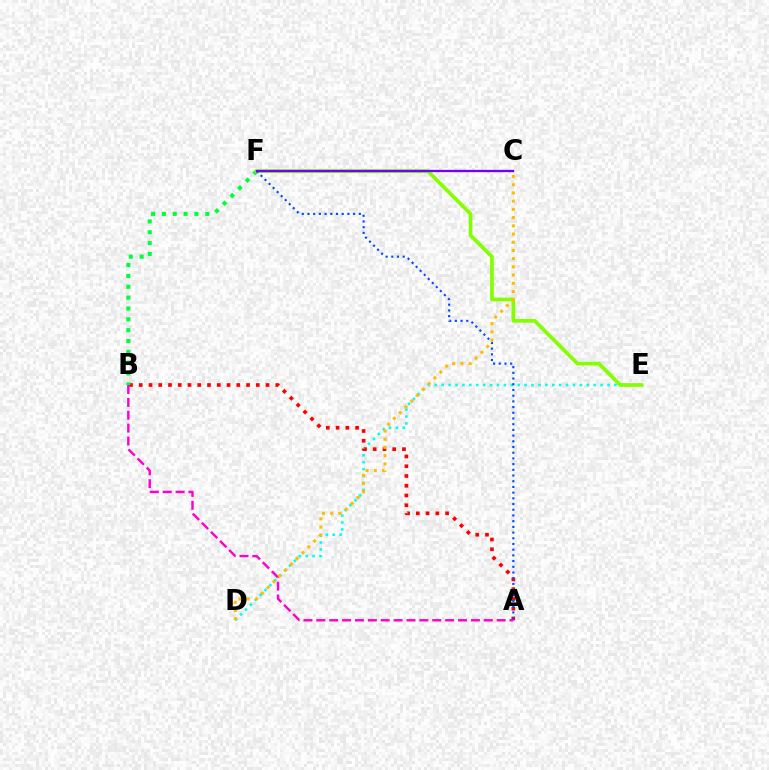{('D', 'E'): [{'color': '#00fff6', 'line_style': 'dotted', 'thickness': 1.88}], ('A', 'B'): [{'color': '#ff0000', 'line_style': 'dotted', 'thickness': 2.65}, {'color': '#ff00cf', 'line_style': 'dashed', 'thickness': 1.75}], ('B', 'F'): [{'color': '#00ff39', 'line_style': 'dotted', 'thickness': 2.95}], ('E', 'F'): [{'color': '#84ff00', 'line_style': 'solid', 'thickness': 2.66}], ('A', 'F'): [{'color': '#004bff', 'line_style': 'dotted', 'thickness': 1.55}], ('C', 'F'): [{'color': '#7200ff', 'line_style': 'solid', 'thickness': 1.65}], ('C', 'D'): [{'color': '#ffbd00', 'line_style': 'dotted', 'thickness': 2.23}]}